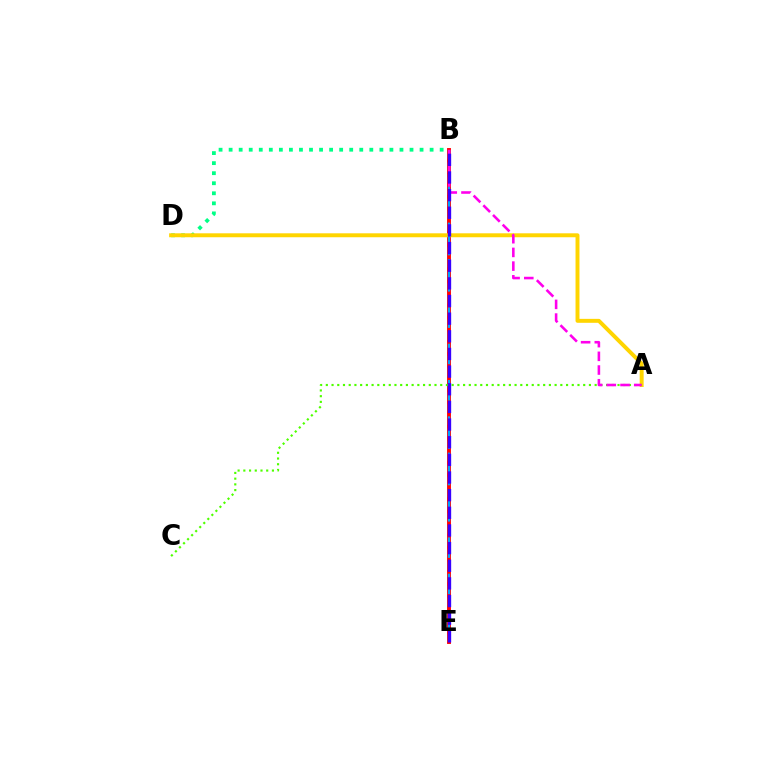{('B', 'E'): [{'color': '#ff0000', 'line_style': 'solid', 'thickness': 2.8}, {'color': '#009eff', 'line_style': 'dashed', 'thickness': 1.64}, {'color': '#3700ff', 'line_style': 'dashed', 'thickness': 2.4}], ('B', 'D'): [{'color': '#00ff86', 'line_style': 'dotted', 'thickness': 2.73}], ('A', 'D'): [{'color': '#ffd500', 'line_style': 'solid', 'thickness': 2.84}], ('A', 'C'): [{'color': '#4fff00', 'line_style': 'dotted', 'thickness': 1.55}], ('A', 'B'): [{'color': '#ff00ed', 'line_style': 'dashed', 'thickness': 1.86}]}